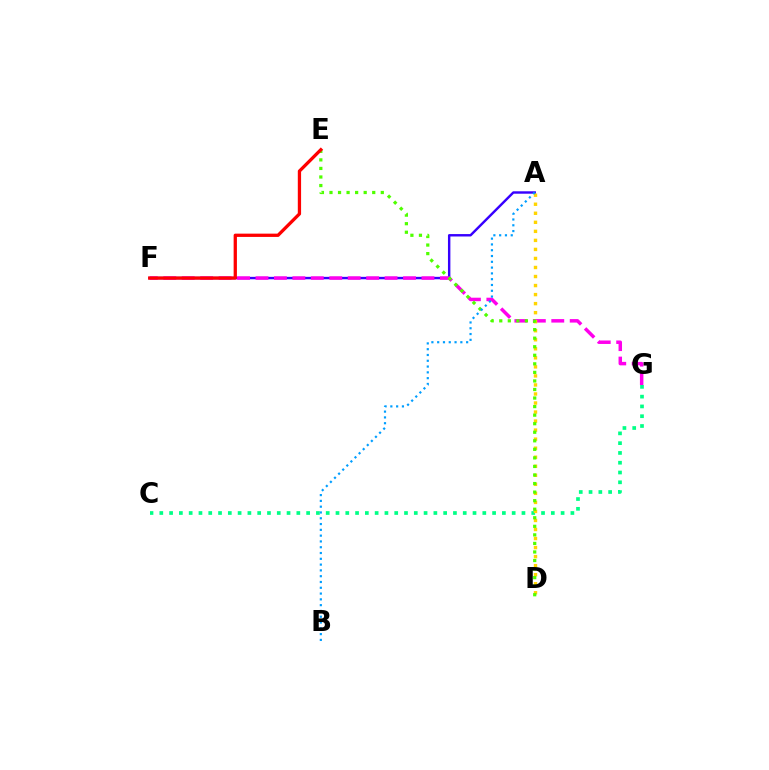{('A', 'F'): [{'color': '#3700ff', 'line_style': 'solid', 'thickness': 1.74}], ('F', 'G'): [{'color': '#ff00ed', 'line_style': 'dashed', 'thickness': 2.51}], ('C', 'G'): [{'color': '#00ff86', 'line_style': 'dotted', 'thickness': 2.66}], ('A', 'D'): [{'color': '#ffd500', 'line_style': 'dotted', 'thickness': 2.45}], ('D', 'E'): [{'color': '#4fff00', 'line_style': 'dotted', 'thickness': 2.32}], ('E', 'F'): [{'color': '#ff0000', 'line_style': 'solid', 'thickness': 2.36}], ('A', 'B'): [{'color': '#009eff', 'line_style': 'dotted', 'thickness': 1.57}]}